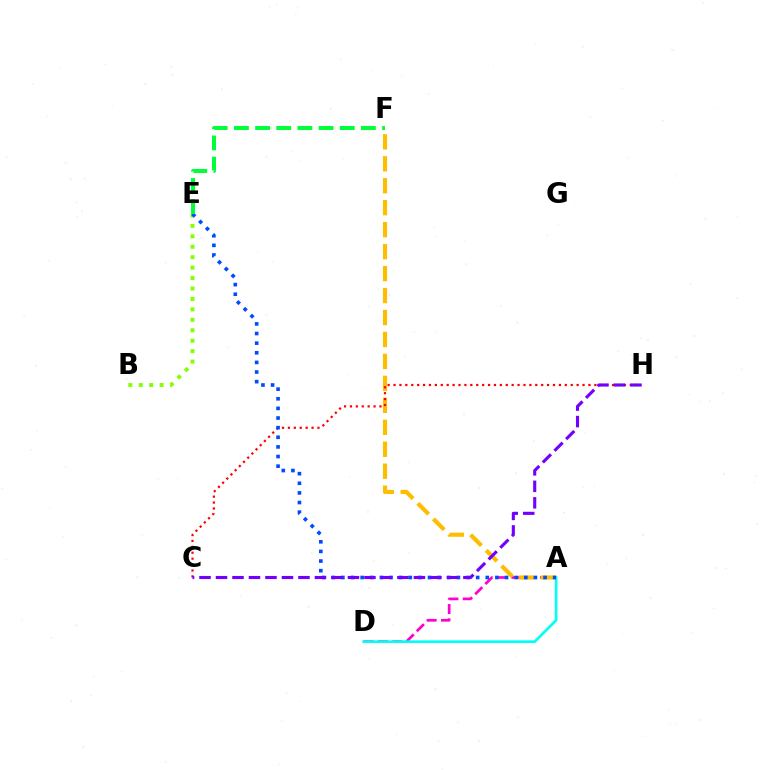{('A', 'D'): [{'color': '#ff00cf', 'line_style': 'dashed', 'thickness': 1.95}, {'color': '#00fff6', 'line_style': 'solid', 'thickness': 1.92}], ('A', 'F'): [{'color': '#ffbd00', 'line_style': 'dashed', 'thickness': 2.98}], ('C', 'H'): [{'color': '#ff0000', 'line_style': 'dotted', 'thickness': 1.6}, {'color': '#7200ff', 'line_style': 'dashed', 'thickness': 2.24}], ('B', 'E'): [{'color': '#84ff00', 'line_style': 'dotted', 'thickness': 2.84}], ('A', 'E'): [{'color': '#004bff', 'line_style': 'dotted', 'thickness': 2.62}], ('E', 'F'): [{'color': '#00ff39', 'line_style': 'dashed', 'thickness': 2.88}]}